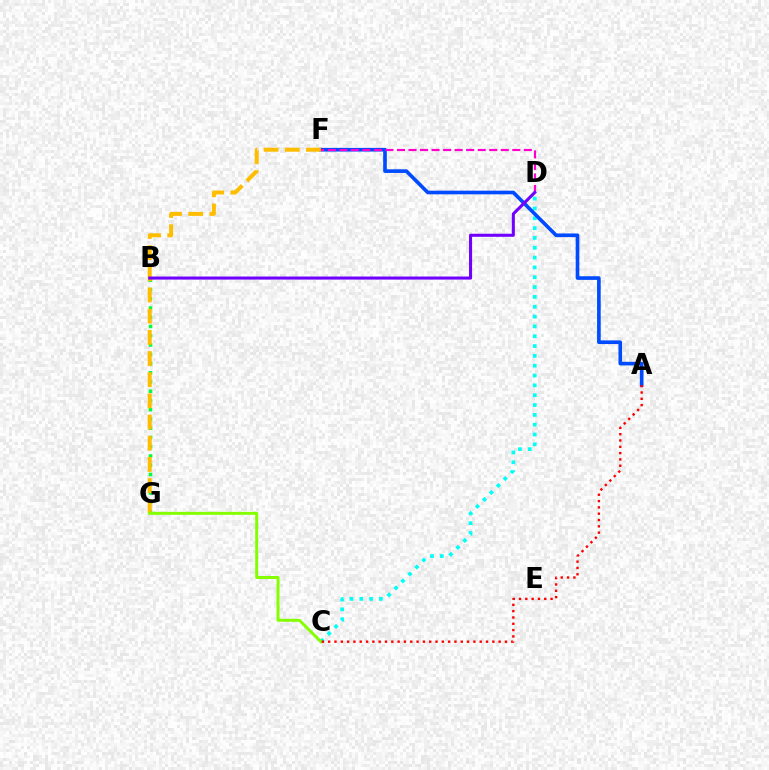{('C', 'D'): [{'color': '#00fff6', 'line_style': 'dotted', 'thickness': 2.67}], ('B', 'G'): [{'color': '#00ff39', 'line_style': 'dotted', 'thickness': 2.51}], ('A', 'F'): [{'color': '#004bff', 'line_style': 'solid', 'thickness': 2.62}], ('F', 'G'): [{'color': '#ffbd00', 'line_style': 'dashed', 'thickness': 2.88}], ('D', 'F'): [{'color': '#ff00cf', 'line_style': 'dashed', 'thickness': 1.57}], ('C', 'G'): [{'color': '#84ff00', 'line_style': 'solid', 'thickness': 2.13}], ('A', 'C'): [{'color': '#ff0000', 'line_style': 'dotted', 'thickness': 1.72}], ('B', 'D'): [{'color': '#7200ff', 'line_style': 'solid', 'thickness': 2.2}]}